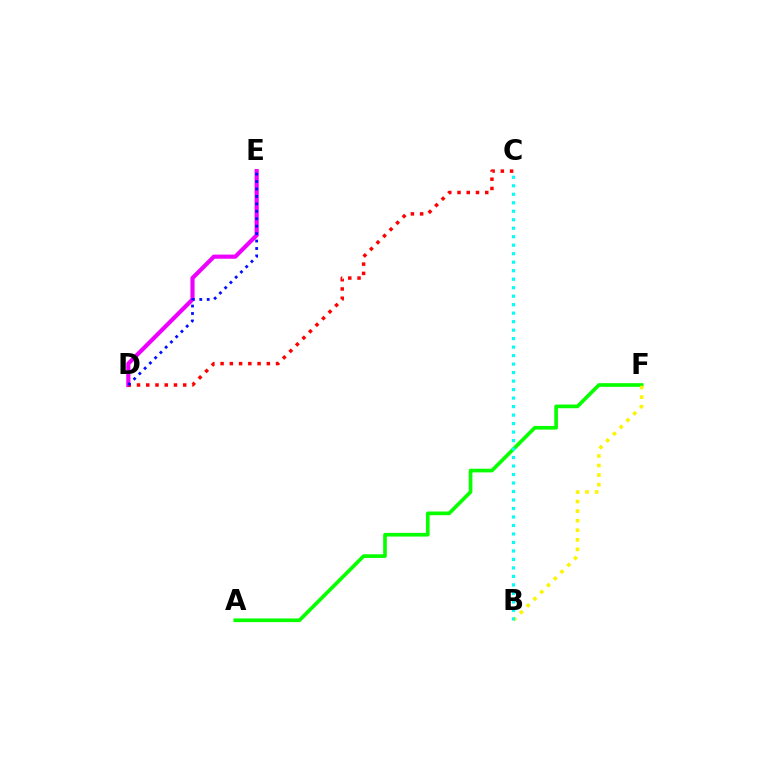{('A', 'F'): [{'color': '#08ff00', 'line_style': 'solid', 'thickness': 2.65}], ('D', 'E'): [{'color': '#ee00ff', 'line_style': 'solid', 'thickness': 2.99}, {'color': '#0010ff', 'line_style': 'dotted', 'thickness': 2.02}], ('C', 'D'): [{'color': '#ff0000', 'line_style': 'dotted', 'thickness': 2.51}], ('B', 'F'): [{'color': '#fcf500', 'line_style': 'dotted', 'thickness': 2.6}], ('B', 'C'): [{'color': '#00fff6', 'line_style': 'dotted', 'thickness': 2.31}]}